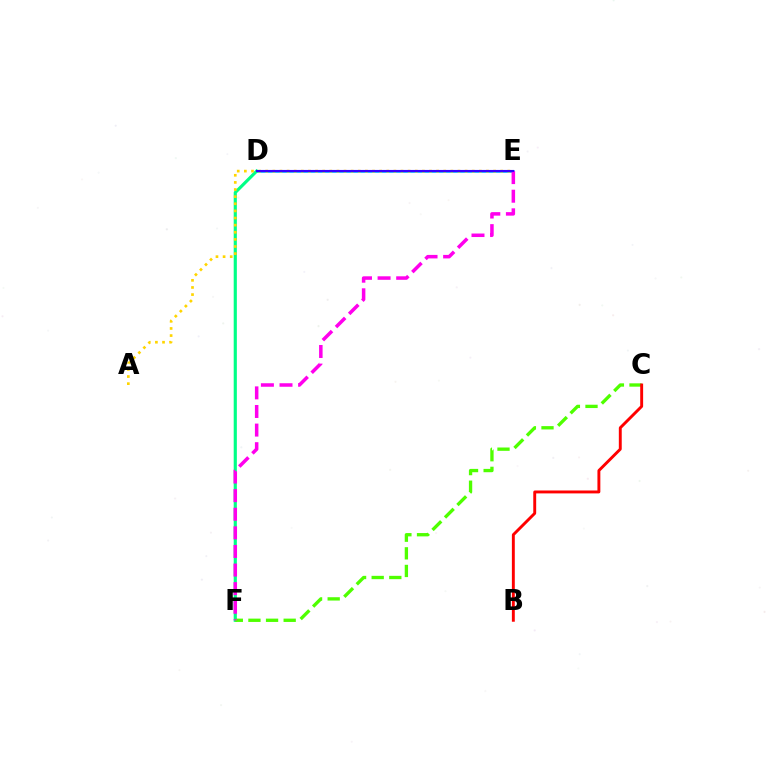{('D', 'E'): [{'color': '#009eff', 'line_style': 'solid', 'thickness': 1.82}, {'color': '#3700ff', 'line_style': 'solid', 'thickness': 1.52}], ('D', 'F'): [{'color': '#00ff86', 'line_style': 'solid', 'thickness': 2.27}], ('A', 'E'): [{'color': '#ffd500', 'line_style': 'dotted', 'thickness': 1.93}], ('C', 'F'): [{'color': '#4fff00', 'line_style': 'dashed', 'thickness': 2.39}], ('E', 'F'): [{'color': '#ff00ed', 'line_style': 'dashed', 'thickness': 2.53}], ('B', 'C'): [{'color': '#ff0000', 'line_style': 'solid', 'thickness': 2.09}]}